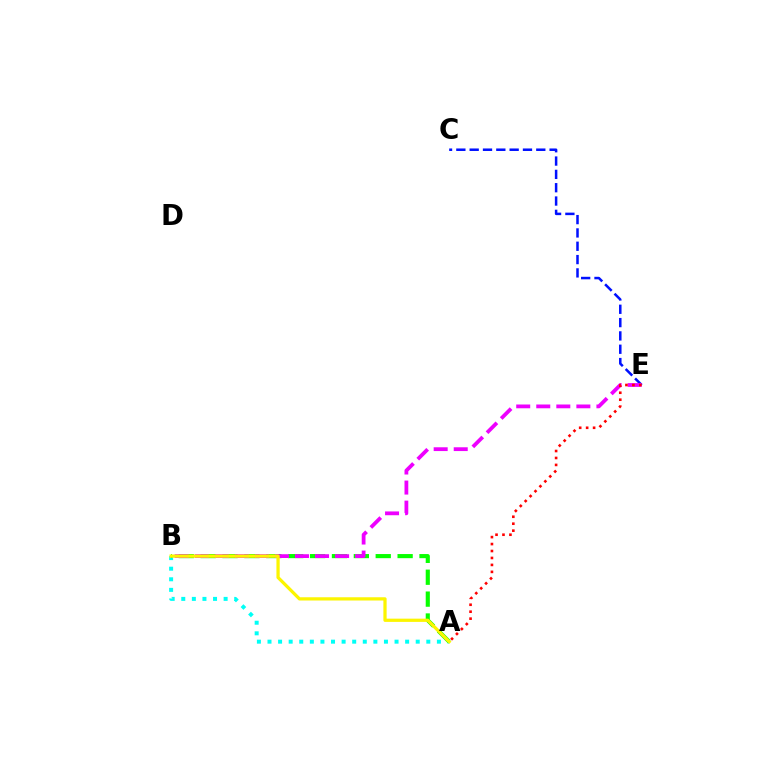{('A', 'B'): [{'color': '#00fff6', 'line_style': 'dotted', 'thickness': 2.88}, {'color': '#08ff00', 'line_style': 'dashed', 'thickness': 2.97}, {'color': '#fcf500', 'line_style': 'solid', 'thickness': 2.34}], ('C', 'E'): [{'color': '#0010ff', 'line_style': 'dashed', 'thickness': 1.81}], ('B', 'E'): [{'color': '#ee00ff', 'line_style': 'dashed', 'thickness': 2.72}], ('A', 'E'): [{'color': '#ff0000', 'line_style': 'dotted', 'thickness': 1.89}]}